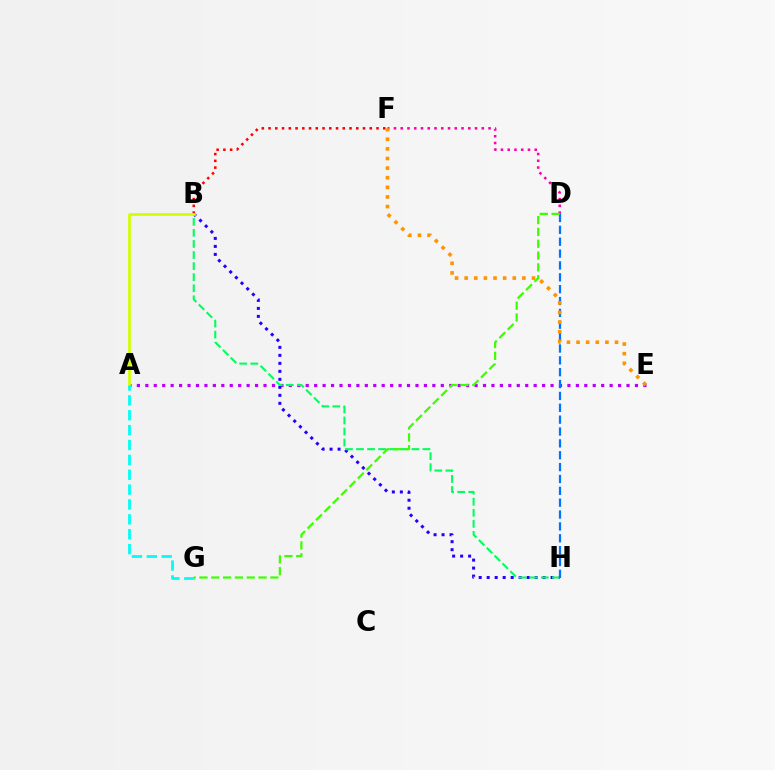{('B', 'F'): [{'color': '#ff0000', 'line_style': 'dotted', 'thickness': 1.83}], ('A', 'E'): [{'color': '#b900ff', 'line_style': 'dotted', 'thickness': 2.29}], ('B', 'H'): [{'color': '#2500ff', 'line_style': 'dotted', 'thickness': 2.17}, {'color': '#00ff5c', 'line_style': 'dashed', 'thickness': 1.5}], ('D', 'F'): [{'color': '#ff00ac', 'line_style': 'dotted', 'thickness': 1.84}], ('D', 'H'): [{'color': '#0074ff', 'line_style': 'dashed', 'thickness': 1.61}], ('A', 'B'): [{'color': '#d1ff00', 'line_style': 'solid', 'thickness': 1.98}], ('A', 'G'): [{'color': '#00fff6', 'line_style': 'dashed', 'thickness': 2.02}], ('E', 'F'): [{'color': '#ff9400', 'line_style': 'dotted', 'thickness': 2.61}], ('D', 'G'): [{'color': '#3dff00', 'line_style': 'dashed', 'thickness': 1.61}]}